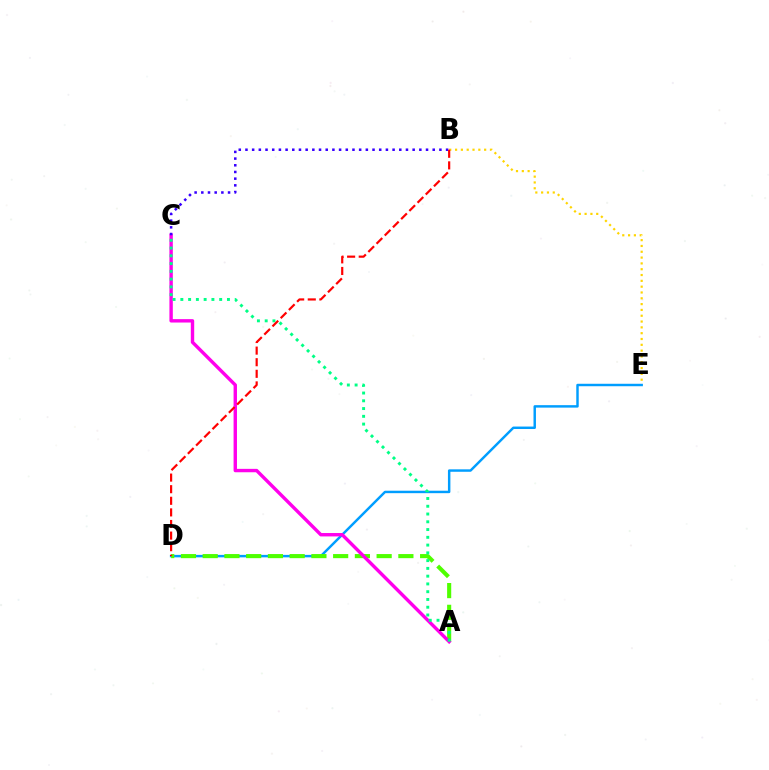{('B', 'E'): [{'color': '#ffd500', 'line_style': 'dotted', 'thickness': 1.58}], ('D', 'E'): [{'color': '#009eff', 'line_style': 'solid', 'thickness': 1.77}], ('A', 'D'): [{'color': '#4fff00', 'line_style': 'dashed', 'thickness': 2.95}], ('A', 'C'): [{'color': '#ff00ed', 'line_style': 'solid', 'thickness': 2.45}, {'color': '#00ff86', 'line_style': 'dotted', 'thickness': 2.11}], ('B', 'C'): [{'color': '#3700ff', 'line_style': 'dotted', 'thickness': 1.82}], ('B', 'D'): [{'color': '#ff0000', 'line_style': 'dashed', 'thickness': 1.58}]}